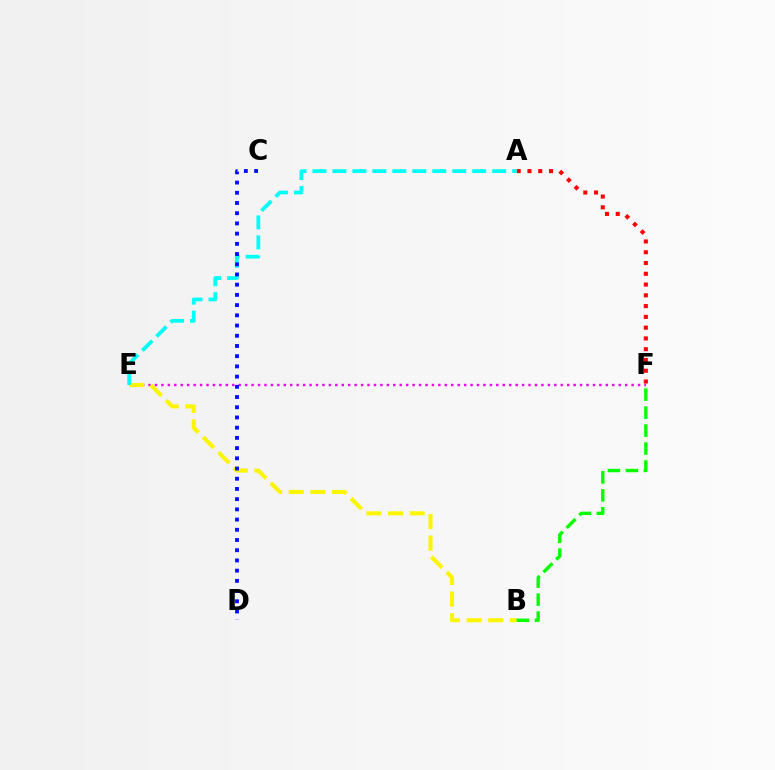{('E', 'F'): [{'color': '#ee00ff', 'line_style': 'dotted', 'thickness': 1.75}], ('A', 'F'): [{'color': '#ff0000', 'line_style': 'dotted', 'thickness': 2.93}], ('B', 'E'): [{'color': '#fcf500', 'line_style': 'dashed', 'thickness': 2.94}], ('B', 'F'): [{'color': '#08ff00', 'line_style': 'dashed', 'thickness': 2.44}], ('A', 'E'): [{'color': '#00fff6', 'line_style': 'dashed', 'thickness': 2.71}], ('C', 'D'): [{'color': '#0010ff', 'line_style': 'dotted', 'thickness': 2.77}]}